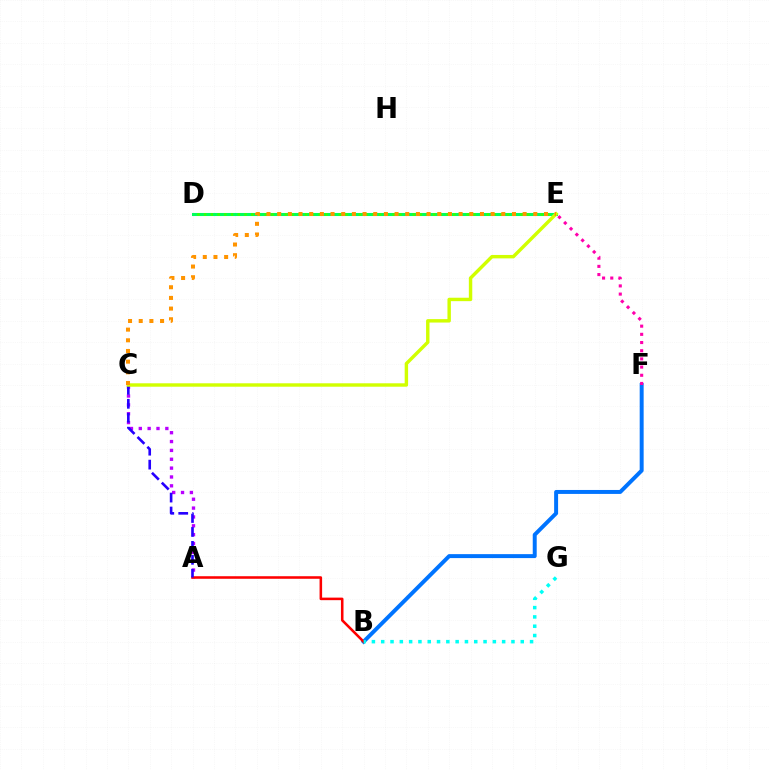{('B', 'F'): [{'color': '#0074ff', 'line_style': 'solid', 'thickness': 2.85}], ('A', 'C'): [{'color': '#b900ff', 'line_style': 'dotted', 'thickness': 2.41}, {'color': '#2500ff', 'line_style': 'dashed', 'thickness': 1.89}], ('E', 'F'): [{'color': '#ff00ac', 'line_style': 'dotted', 'thickness': 2.22}], ('A', 'B'): [{'color': '#ff0000', 'line_style': 'solid', 'thickness': 1.84}], ('D', 'E'): [{'color': '#00ff5c', 'line_style': 'solid', 'thickness': 2.2}, {'color': '#3dff00', 'line_style': 'dotted', 'thickness': 1.83}], ('B', 'G'): [{'color': '#00fff6', 'line_style': 'dotted', 'thickness': 2.53}], ('C', 'E'): [{'color': '#d1ff00', 'line_style': 'solid', 'thickness': 2.47}, {'color': '#ff9400', 'line_style': 'dotted', 'thickness': 2.9}]}